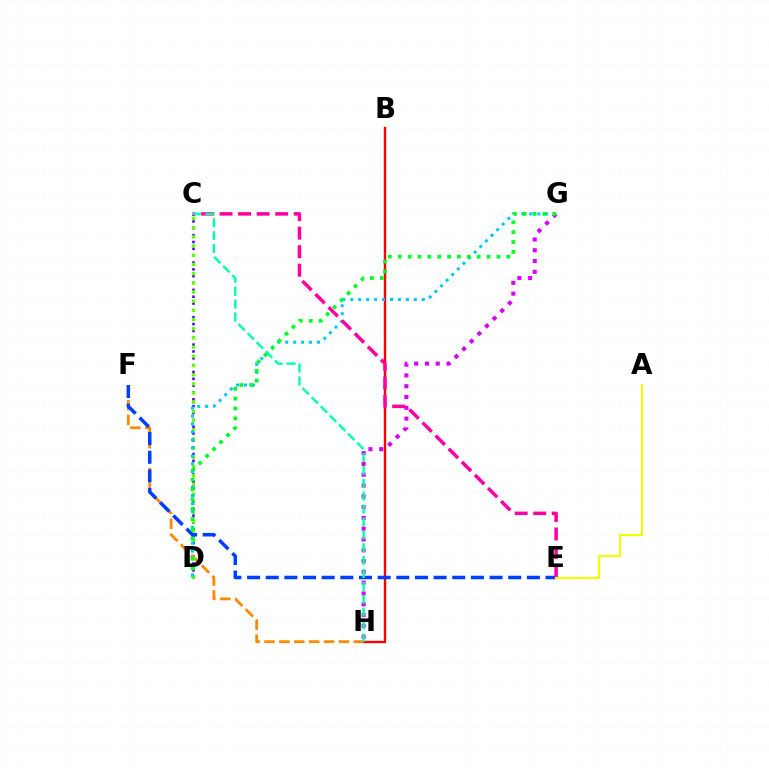{('C', 'D'): [{'color': '#4f00ff', 'line_style': 'dotted', 'thickness': 1.86}, {'color': '#66ff00', 'line_style': 'dotted', 'thickness': 2.5}], ('B', 'H'): [{'color': '#ff0000', 'line_style': 'solid', 'thickness': 1.73}], ('F', 'H'): [{'color': '#ff8800', 'line_style': 'dashed', 'thickness': 2.02}], ('D', 'G'): [{'color': '#00c7ff', 'line_style': 'dotted', 'thickness': 2.16}, {'color': '#00ff27', 'line_style': 'dotted', 'thickness': 2.68}], ('G', 'H'): [{'color': '#d600ff', 'line_style': 'dotted', 'thickness': 2.93}], ('E', 'F'): [{'color': '#003fff', 'line_style': 'dashed', 'thickness': 2.53}], ('C', 'E'): [{'color': '#ff00a0', 'line_style': 'dashed', 'thickness': 2.52}], ('A', 'E'): [{'color': '#eeff00', 'line_style': 'solid', 'thickness': 1.57}], ('C', 'H'): [{'color': '#00ffaf', 'line_style': 'dashed', 'thickness': 1.75}]}